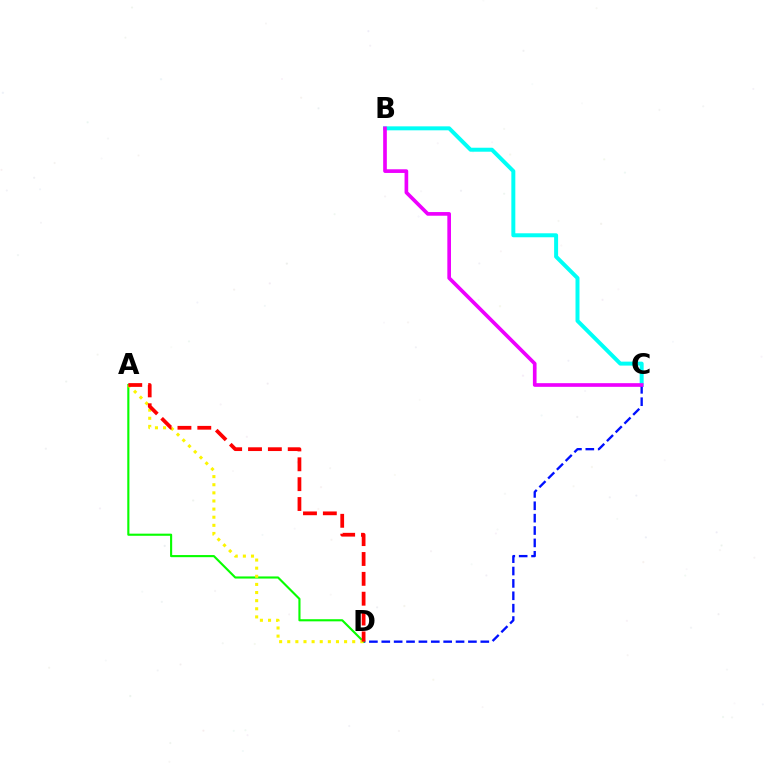{('B', 'C'): [{'color': '#00fff6', 'line_style': 'solid', 'thickness': 2.86}, {'color': '#ee00ff', 'line_style': 'solid', 'thickness': 2.64}], ('C', 'D'): [{'color': '#0010ff', 'line_style': 'dashed', 'thickness': 1.68}], ('A', 'D'): [{'color': '#08ff00', 'line_style': 'solid', 'thickness': 1.53}, {'color': '#fcf500', 'line_style': 'dotted', 'thickness': 2.21}, {'color': '#ff0000', 'line_style': 'dashed', 'thickness': 2.7}]}